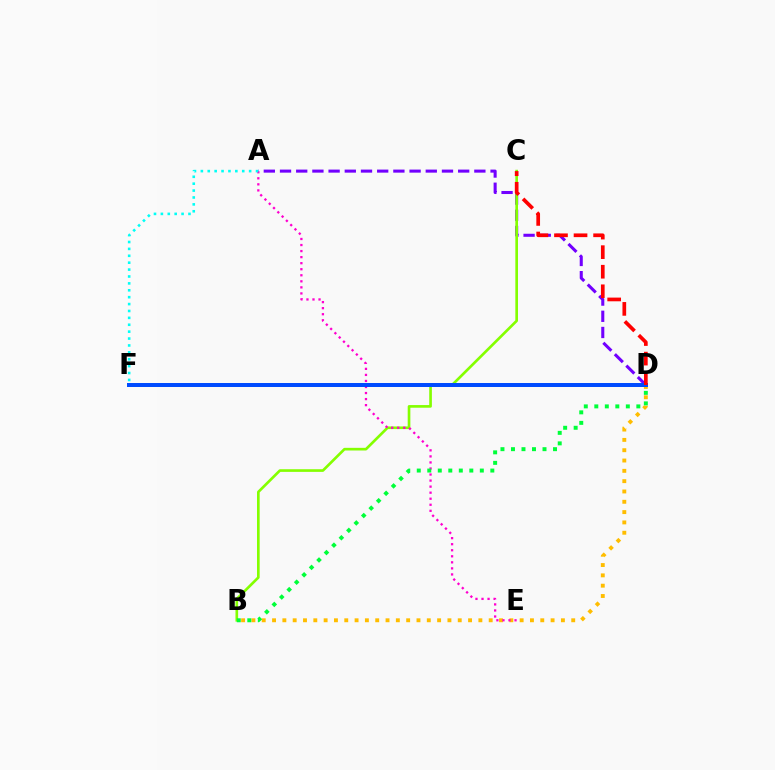{('A', 'D'): [{'color': '#7200ff', 'line_style': 'dashed', 'thickness': 2.2}], ('B', 'D'): [{'color': '#ffbd00', 'line_style': 'dotted', 'thickness': 2.8}, {'color': '#00ff39', 'line_style': 'dotted', 'thickness': 2.86}], ('B', 'C'): [{'color': '#84ff00', 'line_style': 'solid', 'thickness': 1.91}], ('A', 'E'): [{'color': '#ff00cf', 'line_style': 'dotted', 'thickness': 1.64}], ('A', 'F'): [{'color': '#00fff6', 'line_style': 'dotted', 'thickness': 1.87}], ('D', 'F'): [{'color': '#004bff', 'line_style': 'solid', 'thickness': 2.87}], ('C', 'D'): [{'color': '#ff0000', 'line_style': 'dashed', 'thickness': 2.66}]}